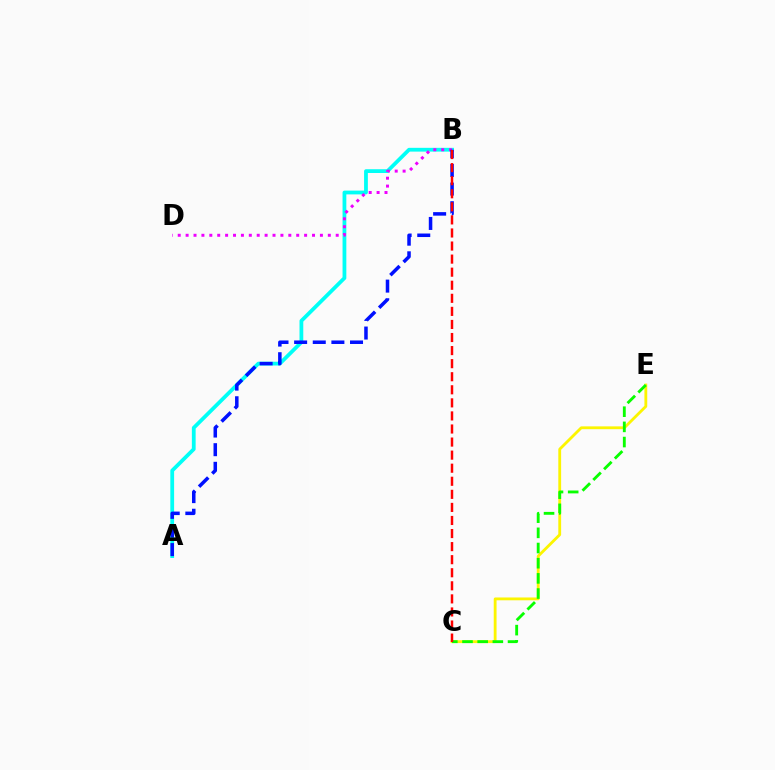{('A', 'B'): [{'color': '#00fff6', 'line_style': 'solid', 'thickness': 2.72}, {'color': '#0010ff', 'line_style': 'dashed', 'thickness': 2.53}], ('B', 'D'): [{'color': '#ee00ff', 'line_style': 'dotted', 'thickness': 2.15}], ('C', 'E'): [{'color': '#fcf500', 'line_style': 'solid', 'thickness': 2.03}, {'color': '#08ff00', 'line_style': 'dashed', 'thickness': 2.06}], ('B', 'C'): [{'color': '#ff0000', 'line_style': 'dashed', 'thickness': 1.78}]}